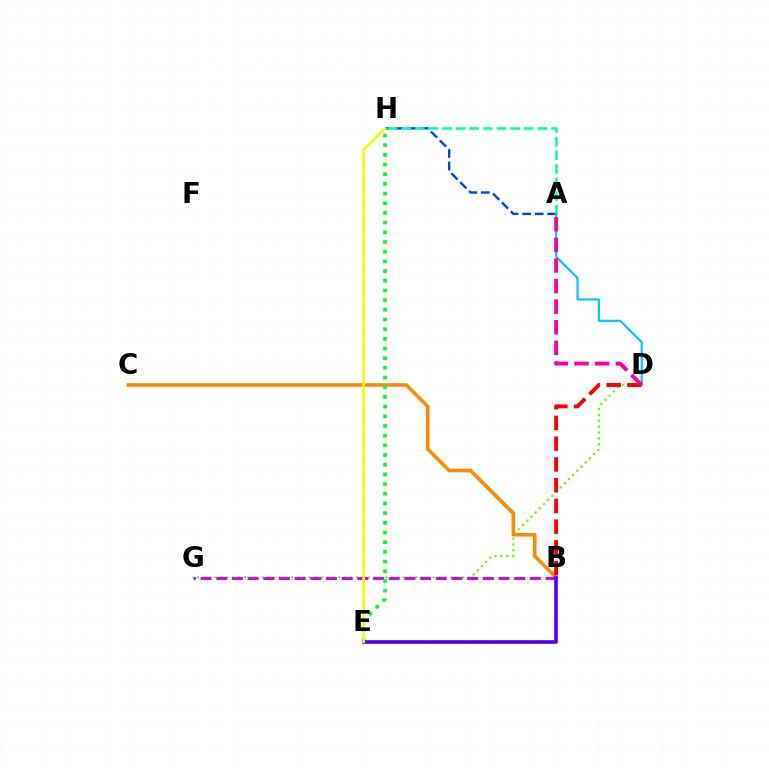{('D', 'G'): [{'color': '#66ff00', 'line_style': 'dotted', 'thickness': 1.6}], ('A', 'H'): [{'color': '#003fff', 'line_style': 'dashed', 'thickness': 1.7}, {'color': '#00ffaf', 'line_style': 'dashed', 'thickness': 1.85}], ('B', 'C'): [{'color': '#ff8800', 'line_style': 'solid', 'thickness': 2.59}], ('B', 'G'): [{'color': '#d600ff', 'line_style': 'dashed', 'thickness': 2.13}], ('B', 'D'): [{'color': '#ff0000', 'line_style': 'dashed', 'thickness': 2.82}], ('A', 'D'): [{'color': '#00c7ff', 'line_style': 'solid', 'thickness': 1.57}, {'color': '#ff00a0', 'line_style': 'dashed', 'thickness': 2.8}], ('E', 'H'): [{'color': '#00ff27', 'line_style': 'dotted', 'thickness': 2.63}, {'color': '#eeff00', 'line_style': 'solid', 'thickness': 1.91}], ('B', 'E'): [{'color': '#4f00ff', 'line_style': 'solid', 'thickness': 2.62}]}